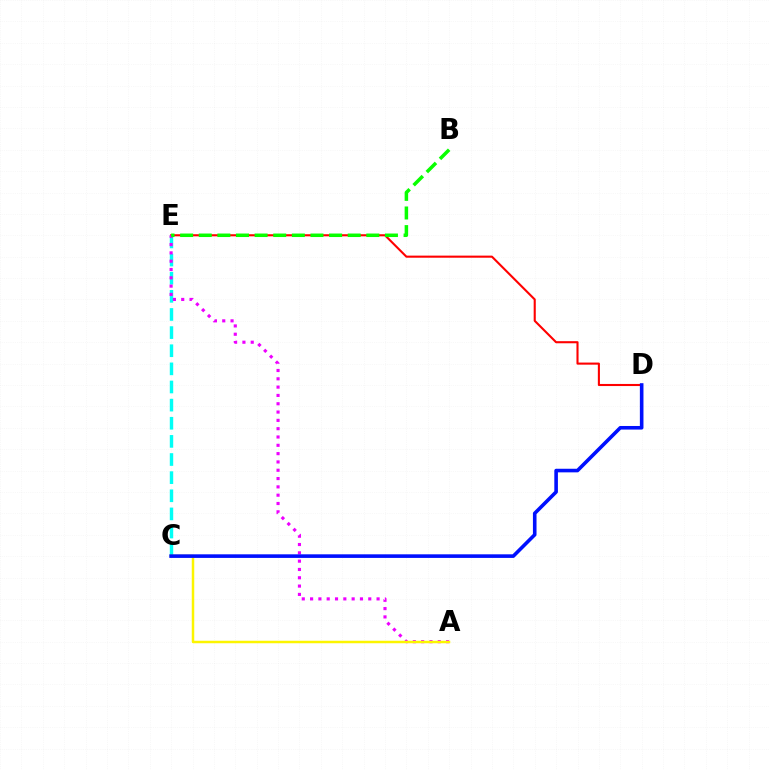{('C', 'E'): [{'color': '#00fff6', 'line_style': 'dashed', 'thickness': 2.46}], ('D', 'E'): [{'color': '#ff0000', 'line_style': 'solid', 'thickness': 1.51}], ('A', 'E'): [{'color': '#ee00ff', 'line_style': 'dotted', 'thickness': 2.26}], ('B', 'E'): [{'color': '#08ff00', 'line_style': 'dashed', 'thickness': 2.53}], ('A', 'C'): [{'color': '#fcf500', 'line_style': 'solid', 'thickness': 1.79}], ('C', 'D'): [{'color': '#0010ff', 'line_style': 'solid', 'thickness': 2.59}]}